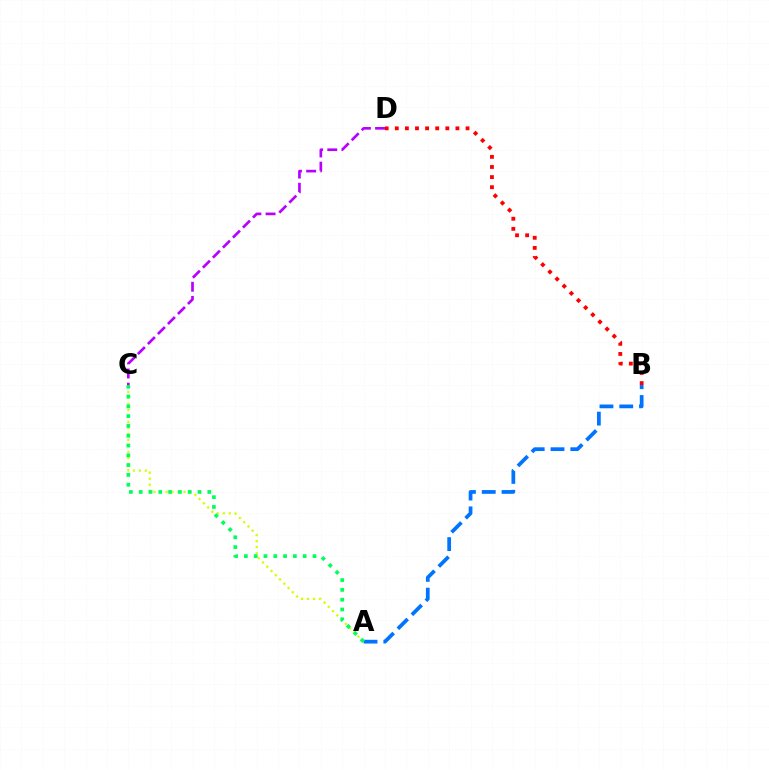{('A', 'C'): [{'color': '#d1ff00', 'line_style': 'dotted', 'thickness': 1.63}, {'color': '#00ff5c', 'line_style': 'dotted', 'thickness': 2.66}], ('B', 'D'): [{'color': '#ff0000', 'line_style': 'dotted', 'thickness': 2.75}], ('A', 'B'): [{'color': '#0074ff', 'line_style': 'dashed', 'thickness': 2.69}], ('C', 'D'): [{'color': '#b900ff', 'line_style': 'dashed', 'thickness': 1.92}]}